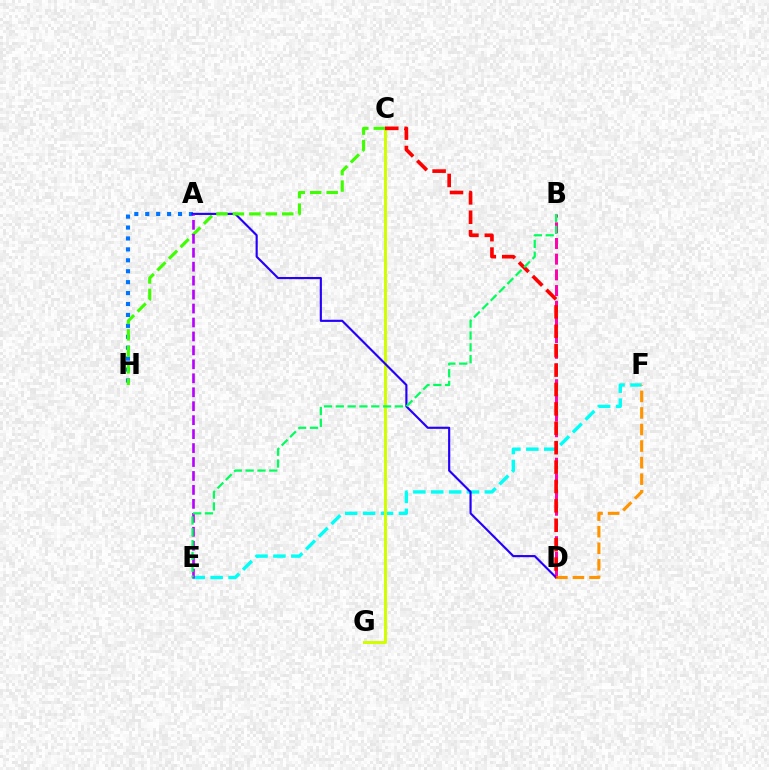{('A', 'H'): [{'color': '#0074ff', 'line_style': 'dotted', 'thickness': 2.97}], ('E', 'F'): [{'color': '#00fff6', 'line_style': 'dashed', 'thickness': 2.43}], ('B', 'D'): [{'color': '#ff00ac', 'line_style': 'dashed', 'thickness': 2.13}], ('C', 'G'): [{'color': '#d1ff00', 'line_style': 'solid', 'thickness': 2.15}], ('A', 'D'): [{'color': '#2500ff', 'line_style': 'solid', 'thickness': 1.55}], ('D', 'F'): [{'color': '#ff9400', 'line_style': 'dashed', 'thickness': 2.25}], ('C', 'H'): [{'color': '#3dff00', 'line_style': 'dashed', 'thickness': 2.23}], ('A', 'E'): [{'color': '#b900ff', 'line_style': 'dashed', 'thickness': 1.9}], ('C', 'D'): [{'color': '#ff0000', 'line_style': 'dashed', 'thickness': 2.63}], ('B', 'E'): [{'color': '#00ff5c', 'line_style': 'dashed', 'thickness': 1.61}]}